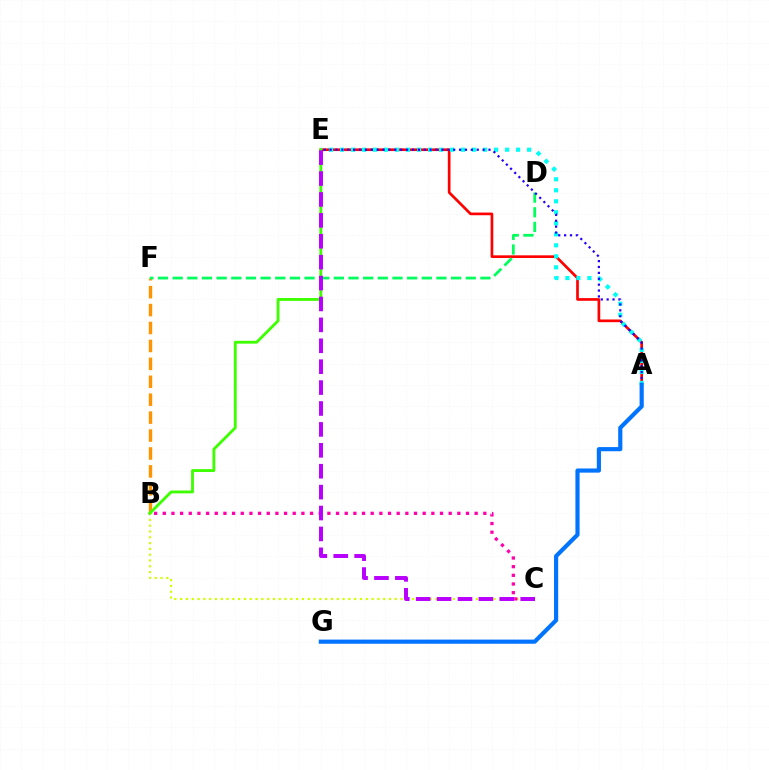{('B', 'C'): [{'color': '#d1ff00', 'line_style': 'dotted', 'thickness': 1.58}, {'color': '#ff00ac', 'line_style': 'dotted', 'thickness': 2.35}], ('A', 'E'): [{'color': '#ff0000', 'line_style': 'solid', 'thickness': 1.94}, {'color': '#00fff6', 'line_style': 'dotted', 'thickness': 2.99}, {'color': '#2500ff', 'line_style': 'dotted', 'thickness': 1.6}], ('B', 'F'): [{'color': '#ff9400', 'line_style': 'dashed', 'thickness': 2.43}], ('D', 'F'): [{'color': '#00ff5c', 'line_style': 'dashed', 'thickness': 1.99}], ('A', 'G'): [{'color': '#0074ff', 'line_style': 'solid', 'thickness': 2.99}], ('B', 'E'): [{'color': '#3dff00', 'line_style': 'solid', 'thickness': 2.05}], ('C', 'E'): [{'color': '#b900ff', 'line_style': 'dashed', 'thickness': 2.84}]}